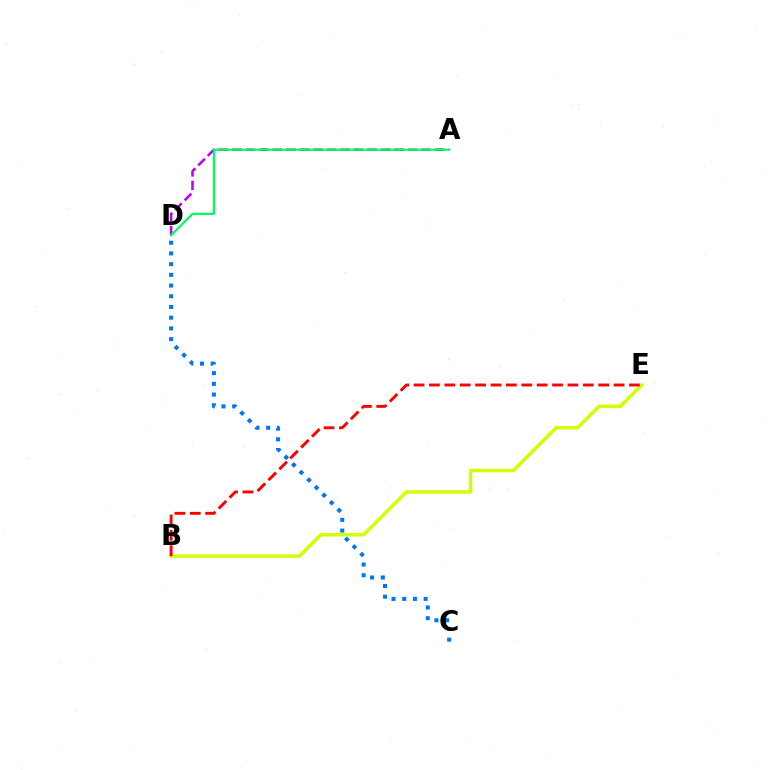{('A', 'D'): [{'color': '#b900ff', 'line_style': 'dashed', 'thickness': 1.84}, {'color': '#00ff5c', 'line_style': 'solid', 'thickness': 1.59}], ('B', 'E'): [{'color': '#d1ff00', 'line_style': 'solid', 'thickness': 2.47}, {'color': '#ff0000', 'line_style': 'dashed', 'thickness': 2.09}], ('C', 'D'): [{'color': '#0074ff', 'line_style': 'dotted', 'thickness': 2.91}]}